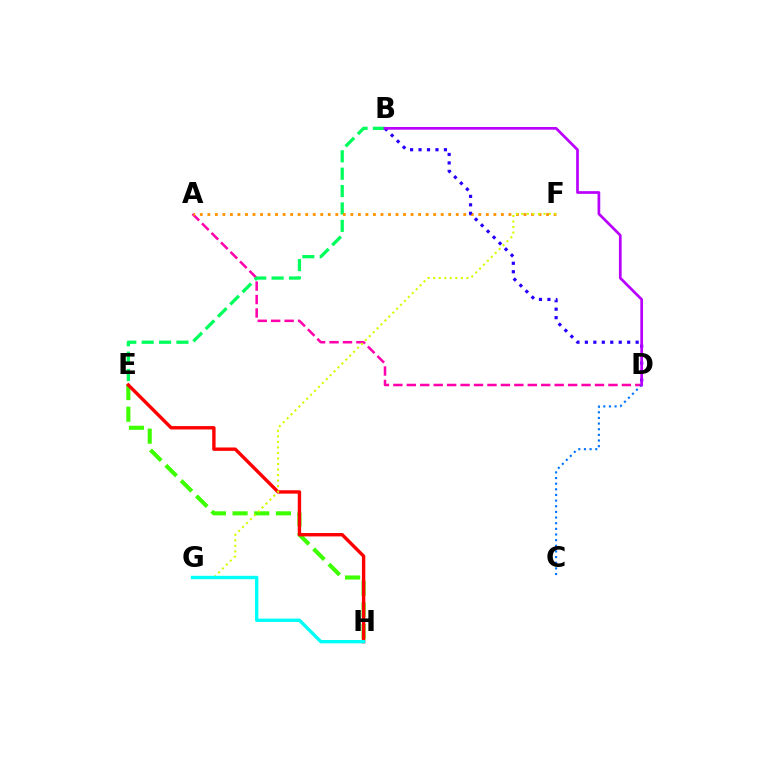{('A', 'D'): [{'color': '#ff00ac', 'line_style': 'dashed', 'thickness': 1.83}], ('E', 'H'): [{'color': '#3dff00', 'line_style': 'dashed', 'thickness': 2.94}, {'color': '#ff0000', 'line_style': 'solid', 'thickness': 2.44}], ('C', 'D'): [{'color': '#0074ff', 'line_style': 'dotted', 'thickness': 1.53}], ('B', 'E'): [{'color': '#00ff5c', 'line_style': 'dashed', 'thickness': 2.36}], ('A', 'F'): [{'color': '#ff9400', 'line_style': 'dotted', 'thickness': 2.04}], ('F', 'G'): [{'color': '#d1ff00', 'line_style': 'dotted', 'thickness': 1.5}], ('G', 'H'): [{'color': '#00fff6', 'line_style': 'solid', 'thickness': 2.42}], ('B', 'D'): [{'color': '#2500ff', 'line_style': 'dotted', 'thickness': 2.3}, {'color': '#b900ff', 'line_style': 'solid', 'thickness': 1.95}]}